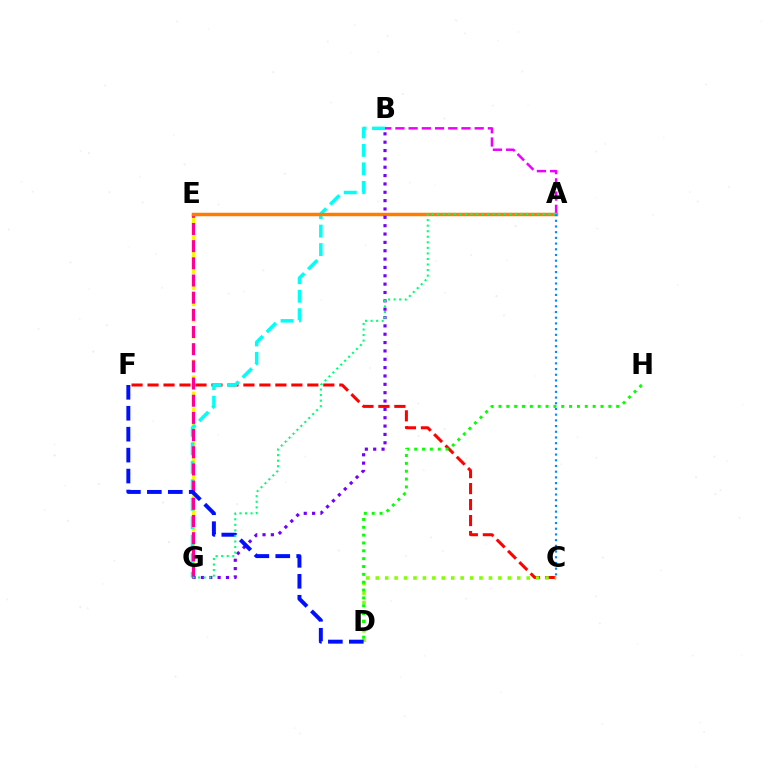{('E', 'G'): [{'color': '#fcf500', 'line_style': 'dashed', 'thickness': 2.19}, {'color': '#ff0094', 'line_style': 'dashed', 'thickness': 2.33}], ('C', 'F'): [{'color': '#ff0000', 'line_style': 'dashed', 'thickness': 2.17}], ('B', 'G'): [{'color': '#00fff6', 'line_style': 'dashed', 'thickness': 2.51}, {'color': '#7200ff', 'line_style': 'dotted', 'thickness': 2.27}], ('C', 'D'): [{'color': '#84ff00', 'line_style': 'dotted', 'thickness': 2.56}], ('A', 'B'): [{'color': '#ee00ff', 'line_style': 'dashed', 'thickness': 1.79}], ('A', 'E'): [{'color': '#ff7c00', 'line_style': 'solid', 'thickness': 2.51}], ('D', 'F'): [{'color': '#0010ff', 'line_style': 'dashed', 'thickness': 2.84}], ('A', 'G'): [{'color': '#00ff74', 'line_style': 'dotted', 'thickness': 1.51}], ('D', 'H'): [{'color': '#08ff00', 'line_style': 'dotted', 'thickness': 2.13}], ('A', 'C'): [{'color': '#008cff', 'line_style': 'dotted', 'thickness': 1.55}]}